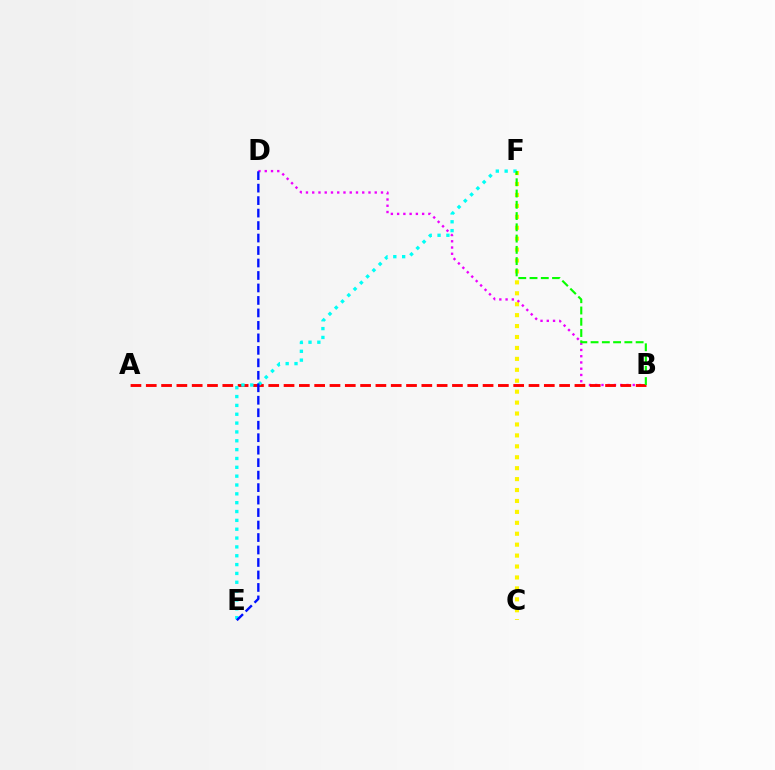{('C', 'F'): [{'color': '#fcf500', 'line_style': 'dotted', 'thickness': 2.97}], ('B', 'D'): [{'color': '#ee00ff', 'line_style': 'dotted', 'thickness': 1.7}], ('A', 'B'): [{'color': '#ff0000', 'line_style': 'dashed', 'thickness': 2.08}], ('E', 'F'): [{'color': '#00fff6', 'line_style': 'dotted', 'thickness': 2.4}], ('B', 'F'): [{'color': '#08ff00', 'line_style': 'dashed', 'thickness': 1.53}], ('D', 'E'): [{'color': '#0010ff', 'line_style': 'dashed', 'thickness': 1.7}]}